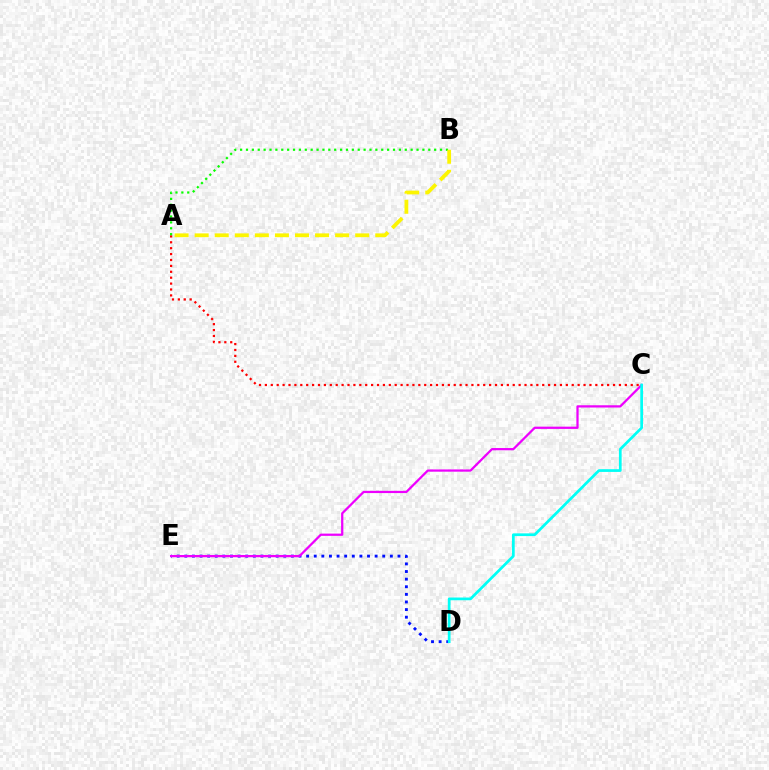{('A', 'C'): [{'color': '#ff0000', 'line_style': 'dotted', 'thickness': 1.6}], ('D', 'E'): [{'color': '#0010ff', 'line_style': 'dotted', 'thickness': 2.07}], ('C', 'E'): [{'color': '#ee00ff', 'line_style': 'solid', 'thickness': 1.62}], ('A', 'B'): [{'color': '#08ff00', 'line_style': 'dotted', 'thickness': 1.6}, {'color': '#fcf500', 'line_style': 'dashed', 'thickness': 2.73}], ('C', 'D'): [{'color': '#00fff6', 'line_style': 'solid', 'thickness': 1.96}]}